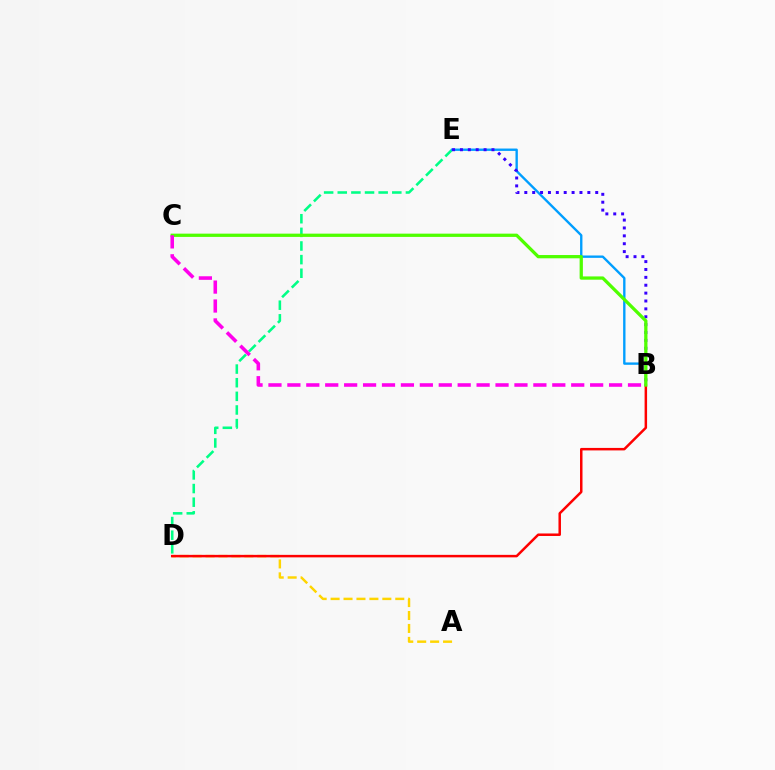{('D', 'E'): [{'color': '#00ff86', 'line_style': 'dashed', 'thickness': 1.85}], ('A', 'D'): [{'color': '#ffd500', 'line_style': 'dashed', 'thickness': 1.76}], ('B', 'E'): [{'color': '#009eff', 'line_style': 'solid', 'thickness': 1.7}, {'color': '#3700ff', 'line_style': 'dotted', 'thickness': 2.14}], ('B', 'D'): [{'color': '#ff0000', 'line_style': 'solid', 'thickness': 1.8}], ('B', 'C'): [{'color': '#4fff00', 'line_style': 'solid', 'thickness': 2.35}, {'color': '#ff00ed', 'line_style': 'dashed', 'thickness': 2.57}]}